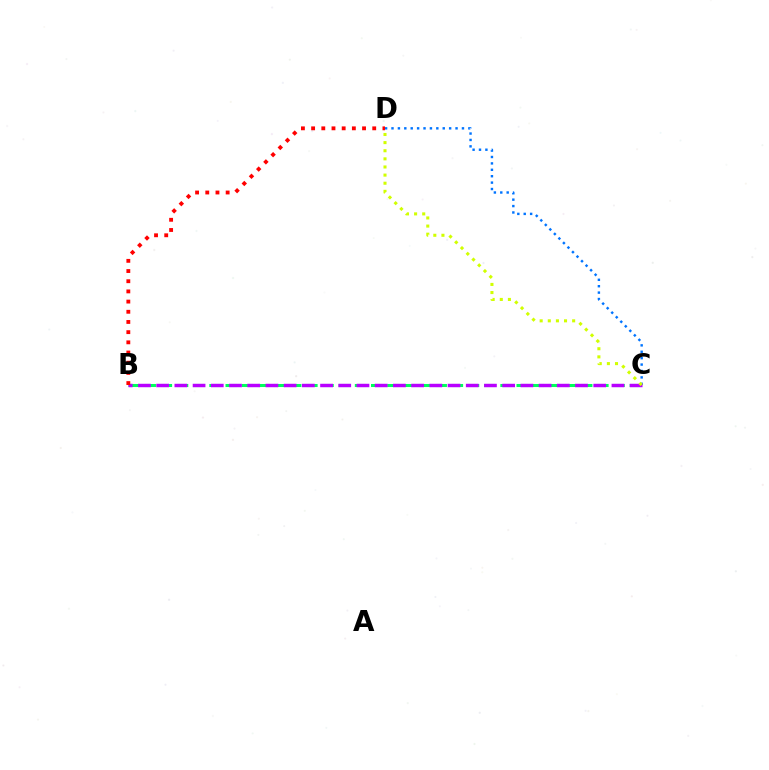{('C', 'D'): [{'color': '#0074ff', 'line_style': 'dotted', 'thickness': 1.74}, {'color': '#d1ff00', 'line_style': 'dotted', 'thickness': 2.21}], ('B', 'C'): [{'color': '#00ff5c', 'line_style': 'dashed', 'thickness': 2.2}, {'color': '#b900ff', 'line_style': 'dashed', 'thickness': 2.47}], ('B', 'D'): [{'color': '#ff0000', 'line_style': 'dotted', 'thickness': 2.77}]}